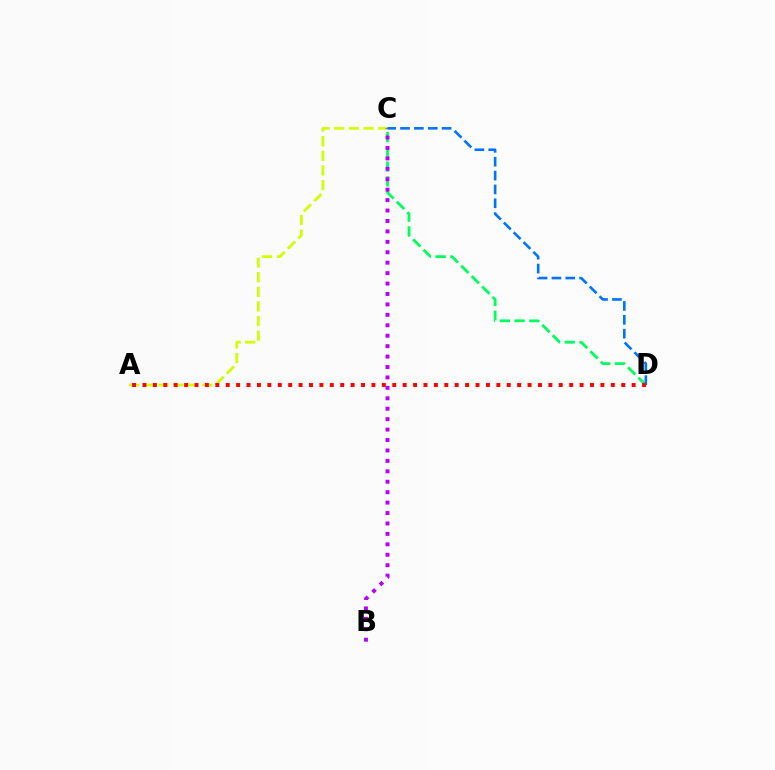{('C', 'D'): [{'color': '#00ff5c', 'line_style': 'dashed', 'thickness': 2.0}, {'color': '#0074ff', 'line_style': 'dashed', 'thickness': 1.88}], ('A', 'C'): [{'color': '#d1ff00', 'line_style': 'dashed', 'thickness': 1.99}], ('B', 'C'): [{'color': '#b900ff', 'line_style': 'dotted', 'thickness': 2.83}], ('A', 'D'): [{'color': '#ff0000', 'line_style': 'dotted', 'thickness': 2.83}]}